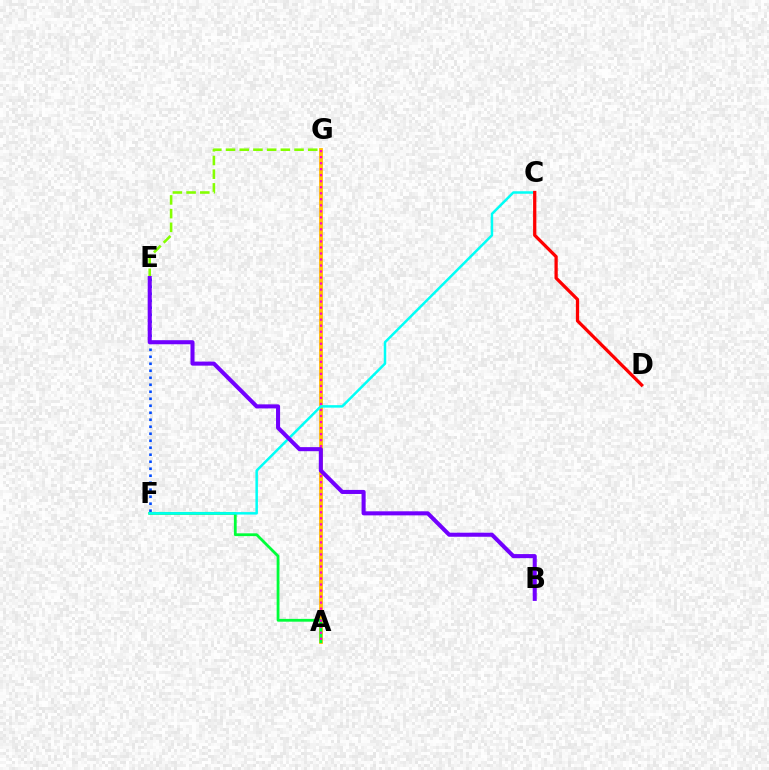{('A', 'G'): [{'color': '#ffbd00', 'line_style': 'solid', 'thickness': 2.73}, {'color': '#ff00cf', 'line_style': 'dotted', 'thickness': 1.64}], ('E', 'F'): [{'color': '#004bff', 'line_style': 'dotted', 'thickness': 1.9}], ('E', 'G'): [{'color': '#84ff00', 'line_style': 'dashed', 'thickness': 1.86}], ('A', 'F'): [{'color': '#00ff39', 'line_style': 'solid', 'thickness': 2.01}], ('C', 'F'): [{'color': '#00fff6', 'line_style': 'solid', 'thickness': 1.8}], ('B', 'E'): [{'color': '#7200ff', 'line_style': 'solid', 'thickness': 2.92}], ('C', 'D'): [{'color': '#ff0000', 'line_style': 'solid', 'thickness': 2.35}]}